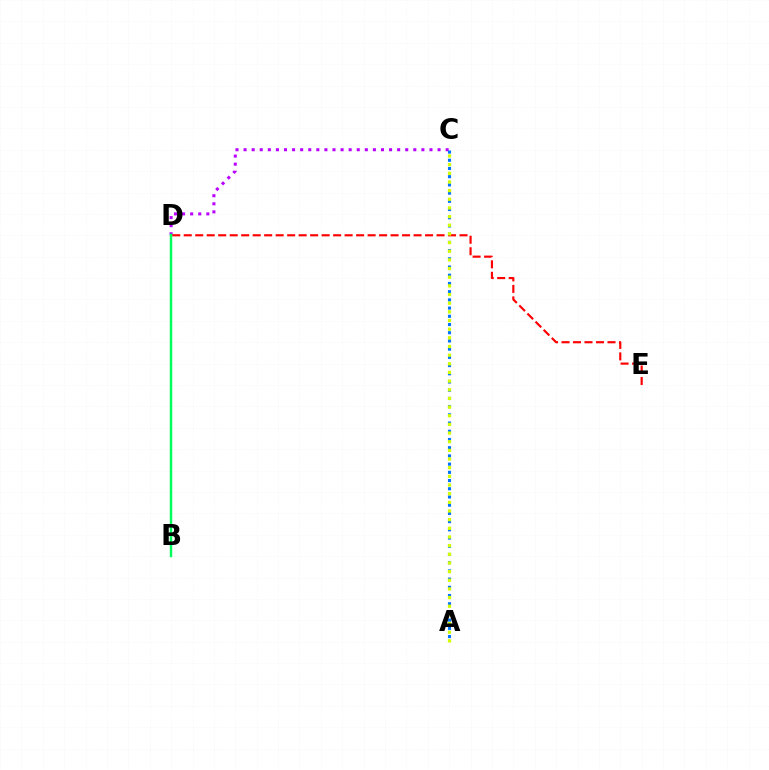{('C', 'D'): [{'color': '#b900ff', 'line_style': 'dotted', 'thickness': 2.2}], ('A', 'C'): [{'color': '#0074ff', 'line_style': 'dotted', 'thickness': 2.23}, {'color': '#d1ff00', 'line_style': 'dotted', 'thickness': 2.35}], ('D', 'E'): [{'color': '#ff0000', 'line_style': 'dashed', 'thickness': 1.56}], ('B', 'D'): [{'color': '#00ff5c', 'line_style': 'solid', 'thickness': 1.75}]}